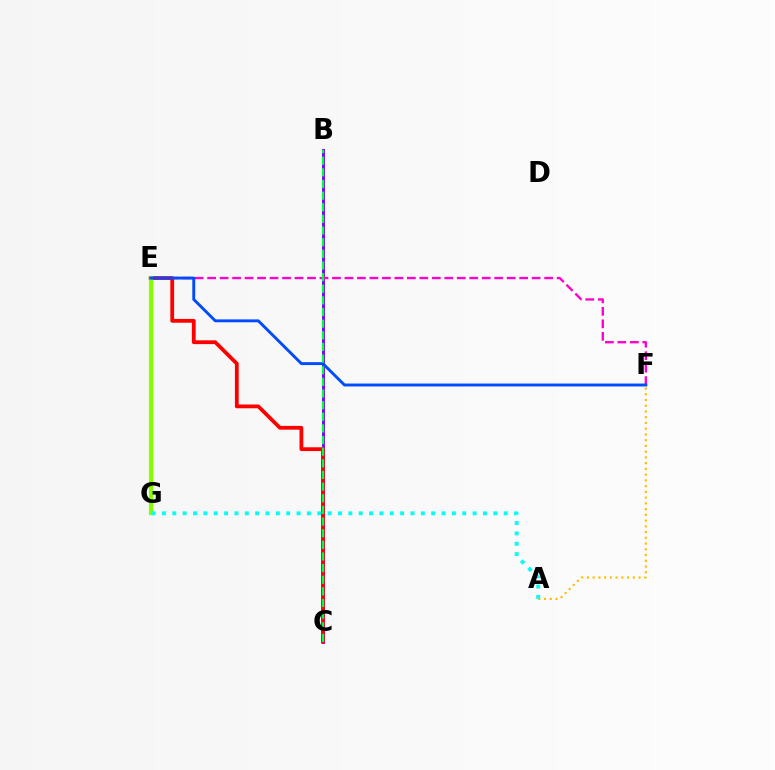{('B', 'C'): [{'color': '#7200ff', 'line_style': 'solid', 'thickness': 2.07}, {'color': '#00ff39', 'line_style': 'dashed', 'thickness': 1.58}], ('C', 'E'): [{'color': '#ff0000', 'line_style': 'solid', 'thickness': 2.72}], ('E', 'G'): [{'color': '#84ff00', 'line_style': 'solid', 'thickness': 2.99}], ('E', 'F'): [{'color': '#ff00cf', 'line_style': 'dashed', 'thickness': 1.7}, {'color': '#004bff', 'line_style': 'solid', 'thickness': 2.08}], ('A', 'F'): [{'color': '#ffbd00', 'line_style': 'dotted', 'thickness': 1.56}], ('A', 'G'): [{'color': '#00fff6', 'line_style': 'dotted', 'thickness': 2.81}]}